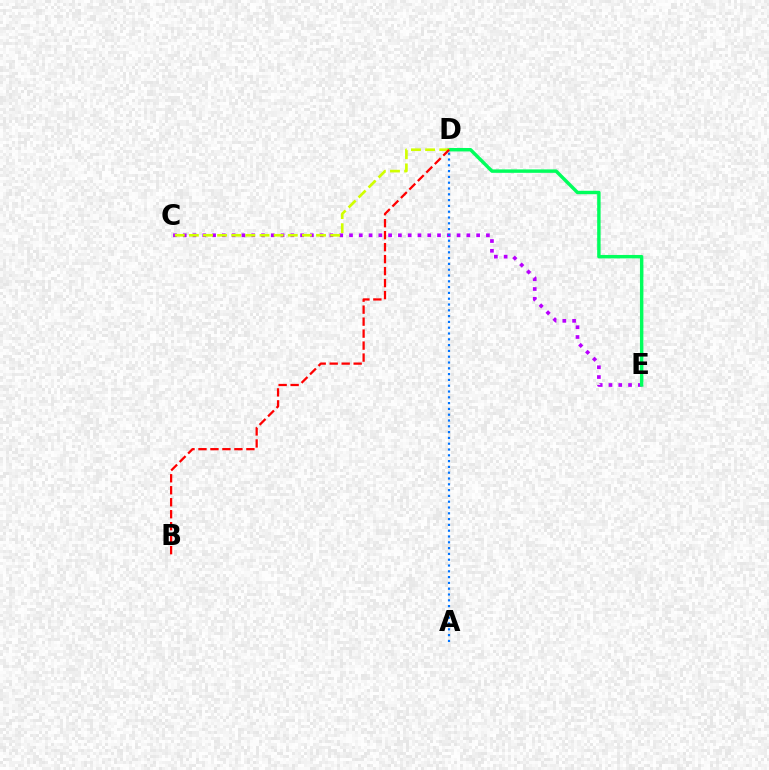{('C', 'E'): [{'color': '#b900ff', 'line_style': 'dotted', 'thickness': 2.66}], ('D', 'E'): [{'color': '#00ff5c', 'line_style': 'solid', 'thickness': 2.47}], ('A', 'D'): [{'color': '#0074ff', 'line_style': 'dotted', 'thickness': 1.58}], ('C', 'D'): [{'color': '#d1ff00', 'line_style': 'dashed', 'thickness': 1.92}], ('B', 'D'): [{'color': '#ff0000', 'line_style': 'dashed', 'thickness': 1.63}]}